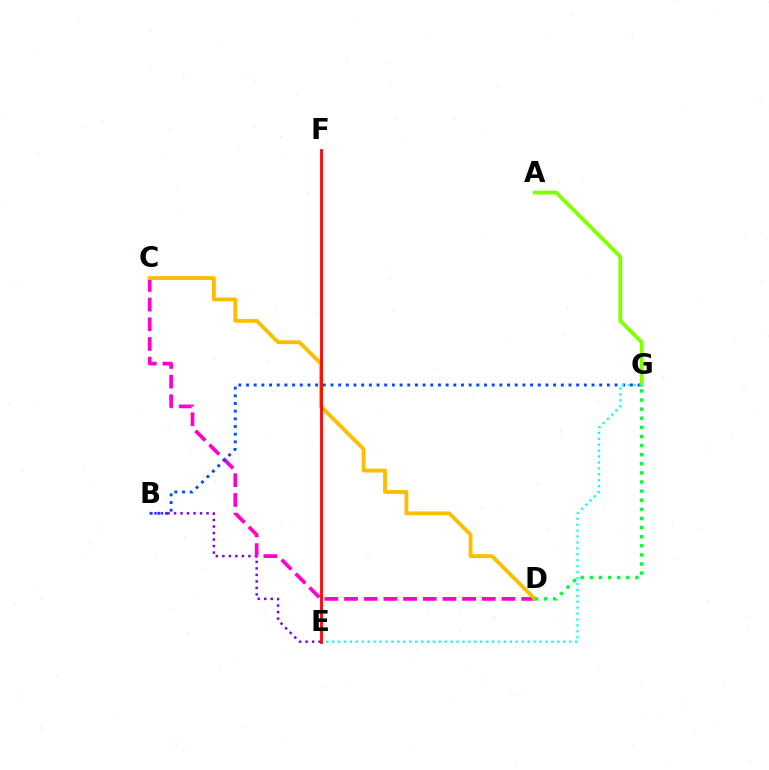{('A', 'G'): [{'color': '#84ff00', 'line_style': 'solid', 'thickness': 2.76}], ('B', 'E'): [{'color': '#7200ff', 'line_style': 'dotted', 'thickness': 1.77}], ('C', 'D'): [{'color': '#ff00cf', 'line_style': 'dashed', 'thickness': 2.67}, {'color': '#ffbd00', 'line_style': 'solid', 'thickness': 2.76}], ('B', 'G'): [{'color': '#004bff', 'line_style': 'dotted', 'thickness': 2.09}], ('E', 'G'): [{'color': '#00fff6', 'line_style': 'dotted', 'thickness': 1.61}], ('E', 'F'): [{'color': '#ff0000', 'line_style': 'solid', 'thickness': 1.98}], ('D', 'G'): [{'color': '#00ff39', 'line_style': 'dotted', 'thickness': 2.48}]}